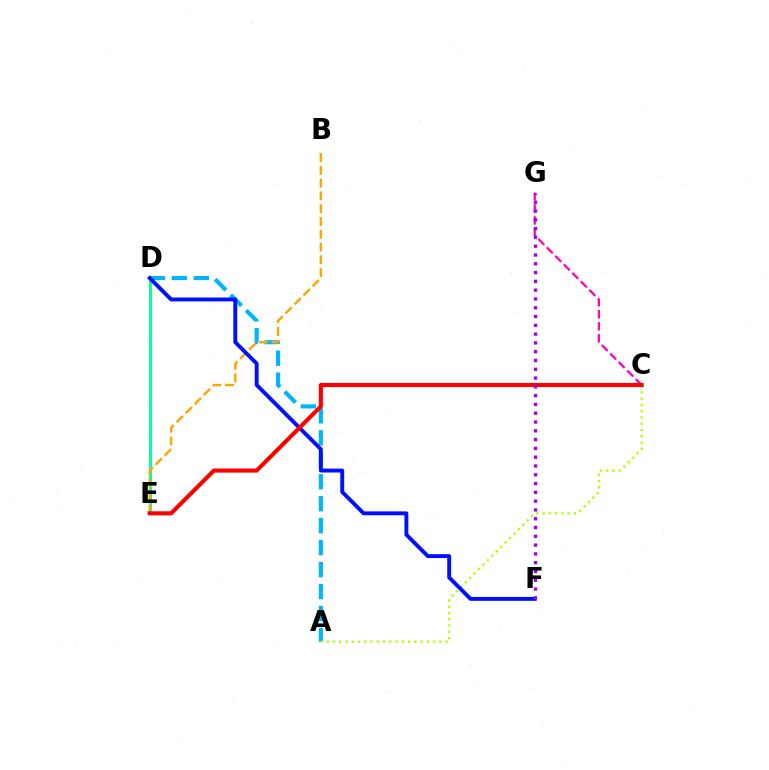{('C', 'G'): [{'color': '#ff00bd', 'line_style': 'dashed', 'thickness': 1.64}], ('D', 'E'): [{'color': '#08ff00', 'line_style': 'dotted', 'thickness': 2.0}, {'color': '#00ff9d', 'line_style': 'solid', 'thickness': 2.09}], ('A', 'D'): [{'color': '#00b5ff', 'line_style': 'dashed', 'thickness': 2.98}], ('A', 'C'): [{'color': '#b3ff00', 'line_style': 'dotted', 'thickness': 1.7}], ('B', 'E'): [{'color': '#ffa500', 'line_style': 'dashed', 'thickness': 1.74}], ('D', 'F'): [{'color': '#0010ff', 'line_style': 'solid', 'thickness': 2.81}], ('C', 'E'): [{'color': '#ff0000', 'line_style': 'solid', 'thickness': 2.97}], ('F', 'G'): [{'color': '#9b00ff', 'line_style': 'dotted', 'thickness': 2.39}]}